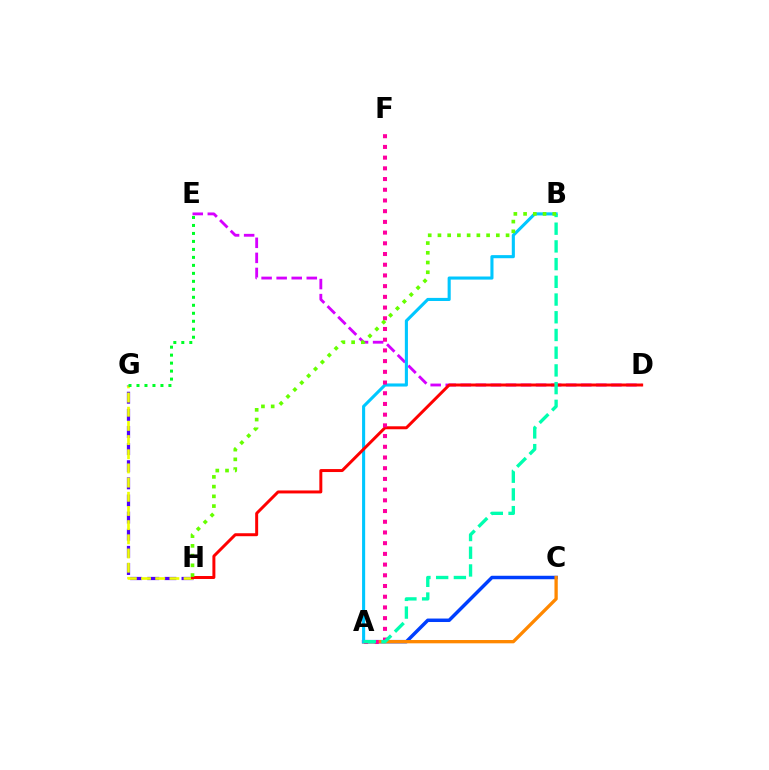{('G', 'H'): [{'color': '#4f00ff', 'line_style': 'dashed', 'thickness': 2.33}, {'color': '#eeff00', 'line_style': 'dashed', 'thickness': 1.93}], ('D', 'E'): [{'color': '#d600ff', 'line_style': 'dashed', 'thickness': 2.05}], ('A', 'C'): [{'color': '#003fff', 'line_style': 'solid', 'thickness': 2.5}, {'color': '#ff8800', 'line_style': 'solid', 'thickness': 2.38}], ('A', 'B'): [{'color': '#00c7ff', 'line_style': 'solid', 'thickness': 2.23}, {'color': '#00ffaf', 'line_style': 'dashed', 'thickness': 2.41}], ('D', 'H'): [{'color': '#ff0000', 'line_style': 'solid', 'thickness': 2.14}], ('A', 'F'): [{'color': '#ff00a0', 'line_style': 'dotted', 'thickness': 2.91}], ('E', 'G'): [{'color': '#00ff27', 'line_style': 'dotted', 'thickness': 2.17}], ('B', 'H'): [{'color': '#66ff00', 'line_style': 'dotted', 'thickness': 2.64}]}